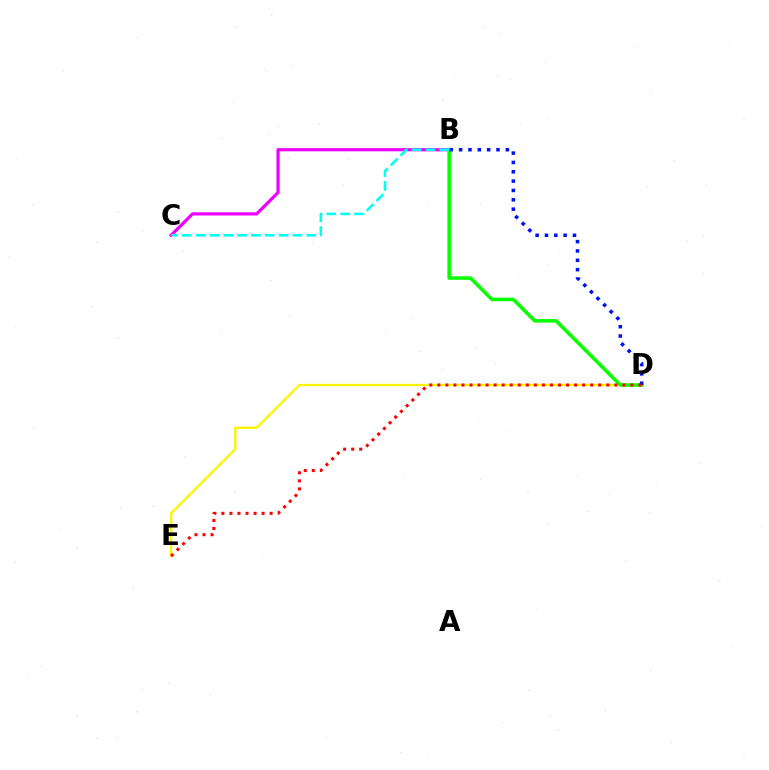{('B', 'C'): [{'color': '#ee00ff', 'line_style': 'solid', 'thickness': 2.31}, {'color': '#00fff6', 'line_style': 'dashed', 'thickness': 1.88}], ('D', 'E'): [{'color': '#fcf500', 'line_style': 'solid', 'thickness': 1.67}, {'color': '#ff0000', 'line_style': 'dotted', 'thickness': 2.19}], ('B', 'D'): [{'color': '#08ff00', 'line_style': 'solid', 'thickness': 2.56}, {'color': '#0010ff', 'line_style': 'dotted', 'thickness': 2.54}]}